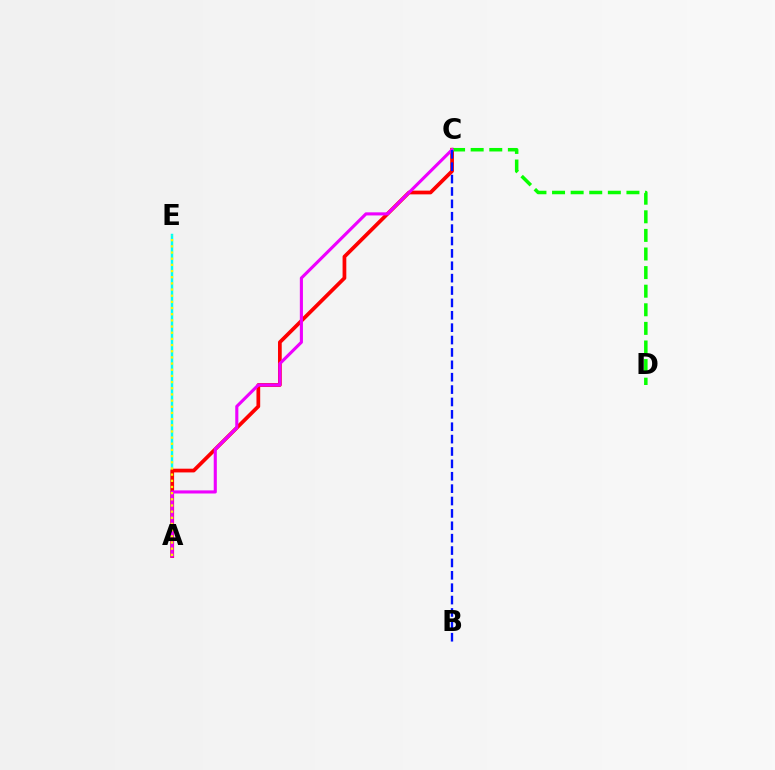{('A', 'E'): [{'color': '#00fff6', 'line_style': 'solid', 'thickness': 1.78}, {'color': '#fcf500', 'line_style': 'dotted', 'thickness': 1.68}], ('A', 'C'): [{'color': '#ff0000', 'line_style': 'solid', 'thickness': 2.69}, {'color': '#ee00ff', 'line_style': 'solid', 'thickness': 2.24}], ('C', 'D'): [{'color': '#08ff00', 'line_style': 'dashed', 'thickness': 2.53}], ('B', 'C'): [{'color': '#0010ff', 'line_style': 'dashed', 'thickness': 1.68}]}